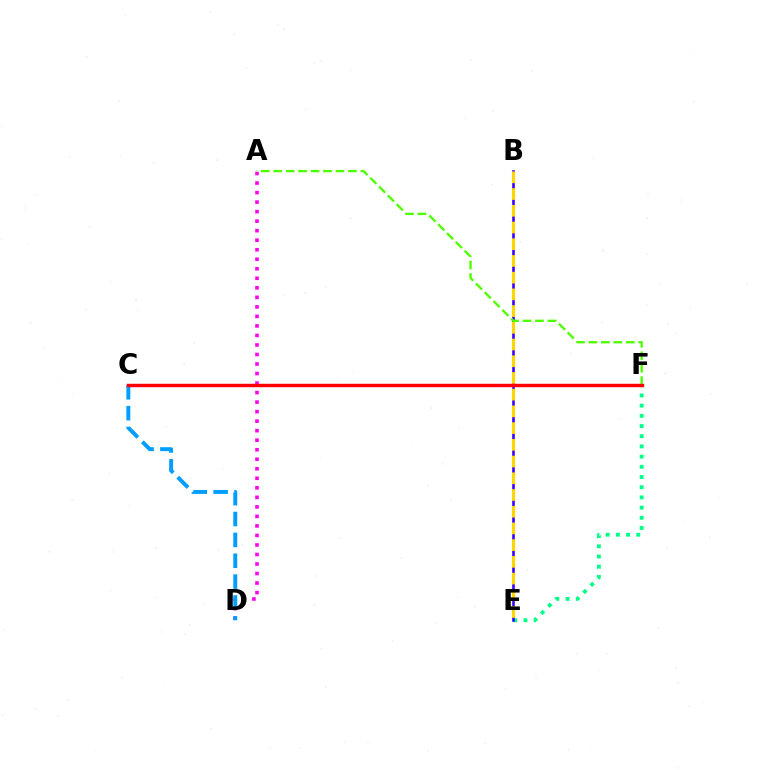{('E', 'F'): [{'color': '#00ff86', 'line_style': 'dotted', 'thickness': 2.77}], ('B', 'E'): [{'color': '#3700ff', 'line_style': 'solid', 'thickness': 1.86}, {'color': '#ffd500', 'line_style': 'dashed', 'thickness': 2.27}], ('A', 'D'): [{'color': '#ff00ed', 'line_style': 'dotted', 'thickness': 2.59}], ('C', 'D'): [{'color': '#009eff', 'line_style': 'dashed', 'thickness': 2.83}], ('A', 'F'): [{'color': '#4fff00', 'line_style': 'dashed', 'thickness': 1.69}], ('C', 'F'): [{'color': '#ff0000', 'line_style': 'solid', 'thickness': 2.47}]}